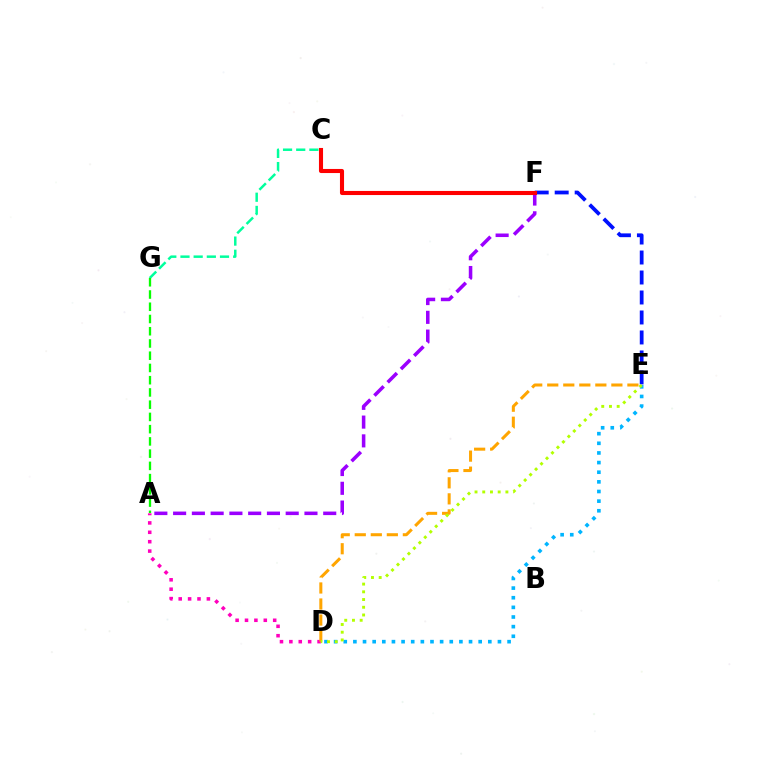{('C', 'G'): [{'color': '#00ff9d', 'line_style': 'dashed', 'thickness': 1.79}], ('D', 'E'): [{'color': '#00b5ff', 'line_style': 'dotted', 'thickness': 2.62}, {'color': '#ffa500', 'line_style': 'dashed', 'thickness': 2.18}, {'color': '#b3ff00', 'line_style': 'dotted', 'thickness': 2.1}], ('A', 'D'): [{'color': '#ff00bd', 'line_style': 'dotted', 'thickness': 2.55}], ('E', 'F'): [{'color': '#0010ff', 'line_style': 'dashed', 'thickness': 2.72}], ('A', 'G'): [{'color': '#08ff00', 'line_style': 'dashed', 'thickness': 1.66}], ('A', 'F'): [{'color': '#9b00ff', 'line_style': 'dashed', 'thickness': 2.55}], ('C', 'F'): [{'color': '#ff0000', 'line_style': 'solid', 'thickness': 2.94}]}